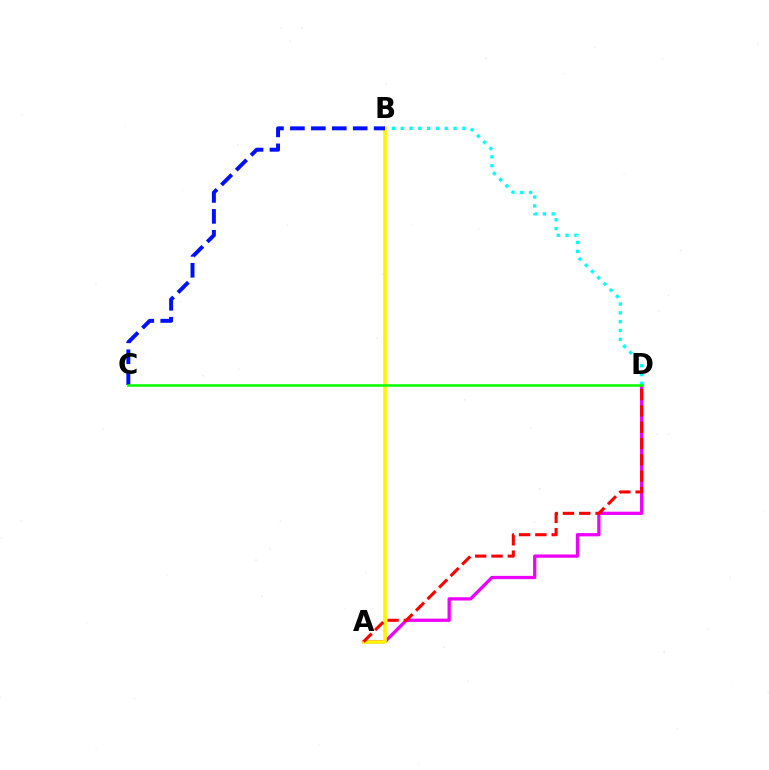{('A', 'D'): [{'color': '#ee00ff', 'line_style': 'solid', 'thickness': 2.36}, {'color': '#ff0000', 'line_style': 'dashed', 'thickness': 2.22}], ('B', 'D'): [{'color': '#00fff6', 'line_style': 'dotted', 'thickness': 2.39}], ('A', 'B'): [{'color': '#fcf500', 'line_style': 'solid', 'thickness': 2.6}], ('B', 'C'): [{'color': '#0010ff', 'line_style': 'dashed', 'thickness': 2.84}], ('C', 'D'): [{'color': '#08ff00', 'line_style': 'solid', 'thickness': 1.82}]}